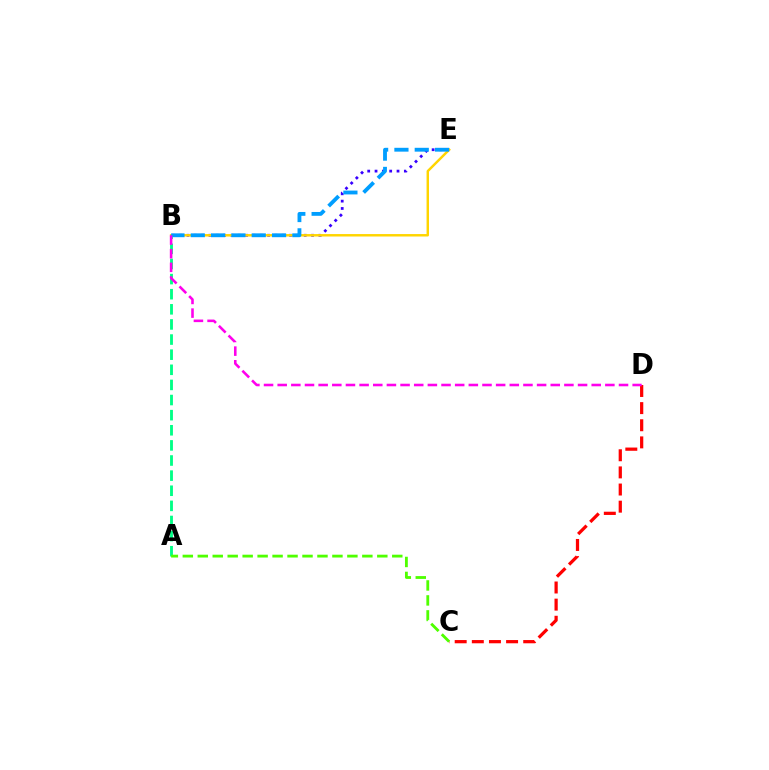{('B', 'E'): [{'color': '#3700ff', 'line_style': 'dotted', 'thickness': 1.99}, {'color': '#ffd500', 'line_style': 'solid', 'thickness': 1.76}, {'color': '#009eff', 'line_style': 'dashed', 'thickness': 2.76}], ('C', 'D'): [{'color': '#ff0000', 'line_style': 'dashed', 'thickness': 2.33}], ('A', 'B'): [{'color': '#00ff86', 'line_style': 'dashed', 'thickness': 2.05}], ('A', 'C'): [{'color': '#4fff00', 'line_style': 'dashed', 'thickness': 2.03}], ('B', 'D'): [{'color': '#ff00ed', 'line_style': 'dashed', 'thickness': 1.85}]}